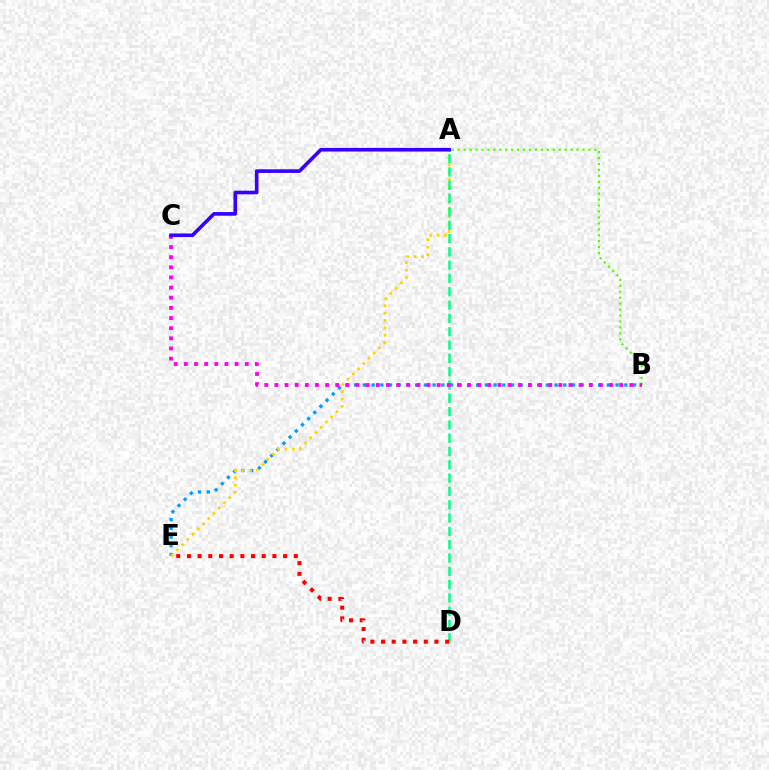{('B', 'E'): [{'color': '#009eff', 'line_style': 'dotted', 'thickness': 2.37}], ('A', 'B'): [{'color': '#4fff00', 'line_style': 'dotted', 'thickness': 1.61}], ('A', 'E'): [{'color': '#ffd500', 'line_style': 'dotted', 'thickness': 2.01}], ('A', 'D'): [{'color': '#00ff86', 'line_style': 'dashed', 'thickness': 1.81}], ('B', 'C'): [{'color': '#ff00ed', 'line_style': 'dotted', 'thickness': 2.76}], ('A', 'C'): [{'color': '#3700ff', 'line_style': 'solid', 'thickness': 2.62}], ('D', 'E'): [{'color': '#ff0000', 'line_style': 'dotted', 'thickness': 2.9}]}